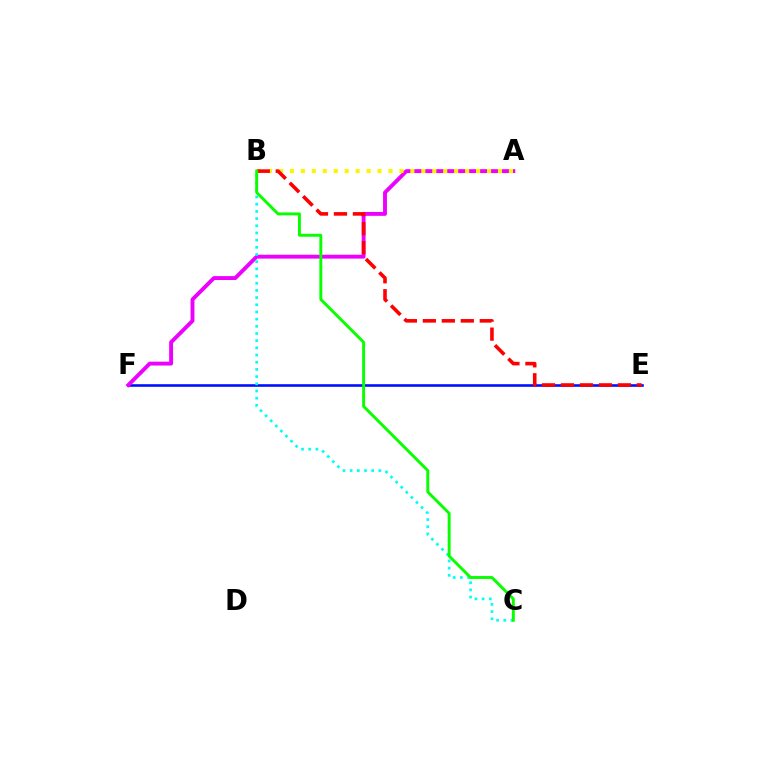{('E', 'F'): [{'color': '#0010ff', 'line_style': 'solid', 'thickness': 1.88}], ('A', 'F'): [{'color': '#ee00ff', 'line_style': 'solid', 'thickness': 2.8}], ('A', 'B'): [{'color': '#fcf500', 'line_style': 'dotted', 'thickness': 2.98}], ('B', 'E'): [{'color': '#ff0000', 'line_style': 'dashed', 'thickness': 2.58}], ('B', 'C'): [{'color': '#00fff6', 'line_style': 'dotted', 'thickness': 1.95}, {'color': '#08ff00', 'line_style': 'solid', 'thickness': 2.1}]}